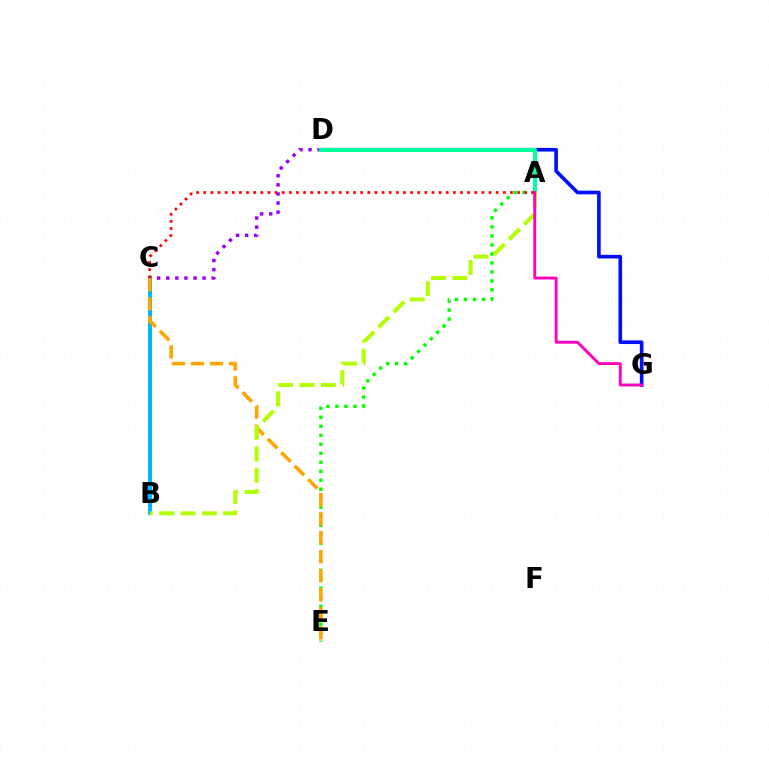{('D', 'G'): [{'color': '#0010ff', 'line_style': 'solid', 'thickness': 2.62}], ('B', 'C'): [{'color': '#00b5ff', 'line_style': 'solid', 'thickness': 2.85}], ('A', 'E'): [{'color': '#08ff00', 'line_style': 'dotted', 'thickness': 2.44}], ('C', 'D'): [{'color': '#9b00ff', 'line_style': 'dotted', 'thickness': 2.47}], ('C', 'E'): [{'color': '#ffa500', 'line_style': 'dashed', 'thickness': 2.58}], ('A', 'D'): [{'color': '#00ff9d', 'line_style': 'solid', 'thickness': 2.92}], ('A', 'B'): [{'color': '#b3ff00', 'line_style': 'dashed', 'thickness': 2.9}], ('A', 'C'): [{'color': '#ff0000', 'line_style': 'dotted', 'thickness': 1.94}], ('A', 'G'): [{'color': '#ff00bd', 'line_style': 'solid', 'thickness': 2.08}]}